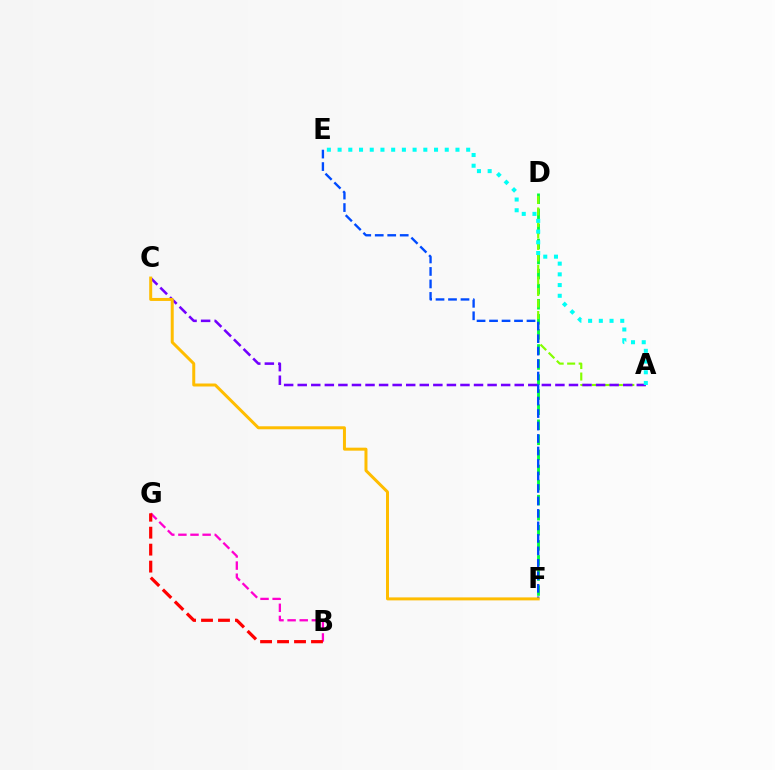{('D', 'F'): [{'color': '#00ff39', 'line_style': 'dashed', 'thickness': 2.05}], ('A', 'D'): [{'color': '#84ff00', 'line_style': 'dashed', 'thickness': 1.56}], ('A', 'C'): [{'color': '#7200ff', 'line_style': 'dashed', 'thickness': 1.84}], ('B', 'G'): [{'color': '#ff00cf', 'line_style': 'dashed', 'thickness': 1.65}, {'color': '#ff0000', 'line_style': 'dashed', 'thickness': 2.31}], ('E', 'F'): [{'color': '#004bff', 'line_style': 'dashed', 'thickness': 1.7}], ('C', 'F'): [{'color': '#ffbd00', 'line_style': 'solid', 'thickness': 2.15}], ('A', 'E'): [{'color': '#00fff6', 'line_style': 'dotted', 'thickness': 2.91}]}